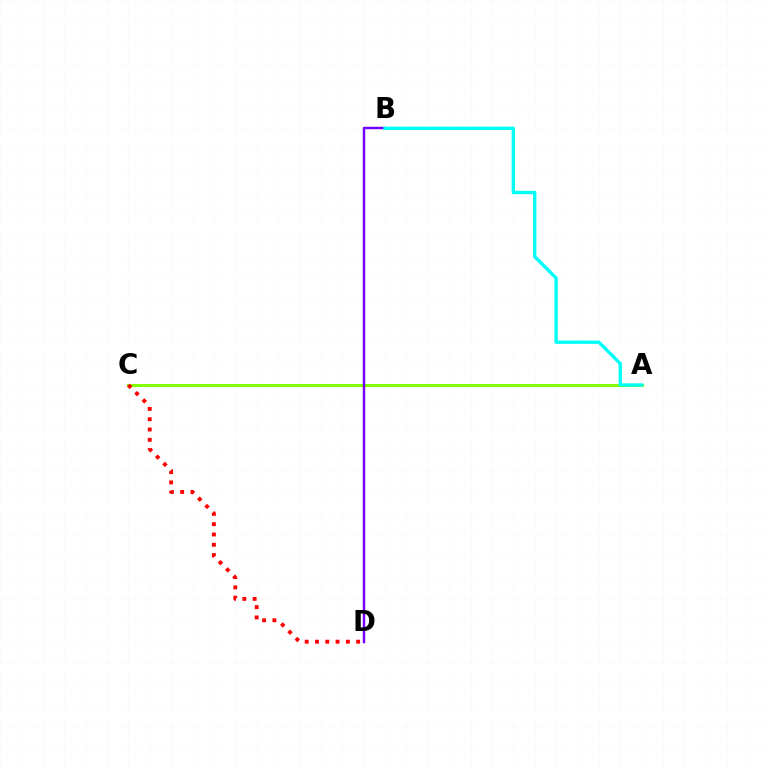{('A', 'C'): [{'color': '#84ff00', 'line_style': 'solid', 'thickness': 2.2}], ('C', 'D'): [{'color': '#ff0000', 'line_style': 'dotted', 'thickness': 2.8}], ('B', 'D'): [{'color': '#7200ff', 'line_style': 'solid', 'thickness': 1.76}], ('A', 'B'): [{'color': '#00fff6', 'line_style': 'solid', 'thickness': 2.41}]}